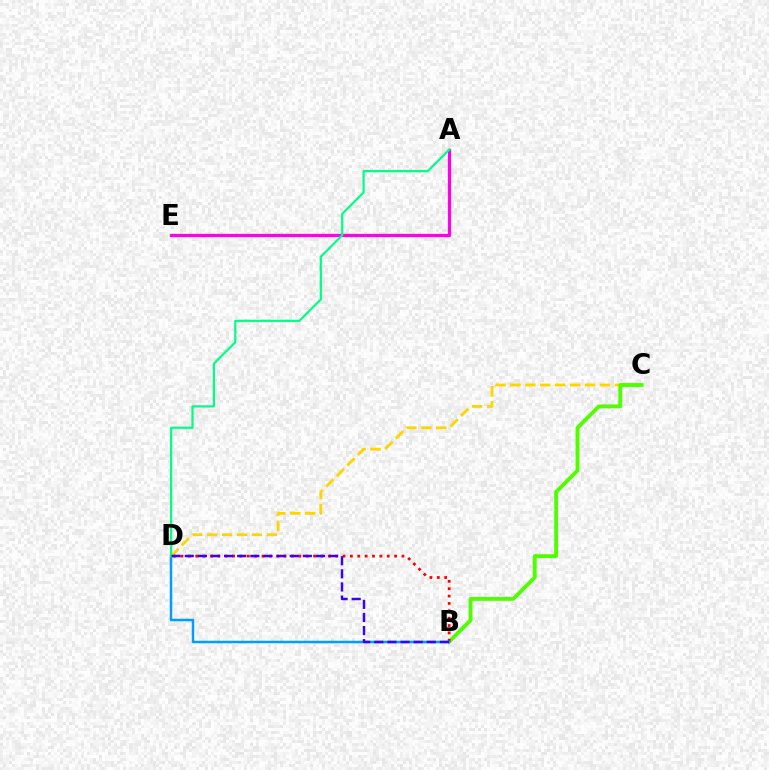{('C', 'D'): [{'color': '#ffd500', 'line_style': 'dashed', 'thickness': 2.03}], ('A', 'E'): [{'color': '#ff00ed', 'line_style': 'solid', 'thickness': 2.32}], ('B', 'C'): [{'color': '#4fff00', 'line_style': 'solid', 'thickness': 2.77}], ('B', 'D'): [{'color': '#ff0000', 'line_style': 'dotted', 'thickness': 2.0}, {'color': '#009eff', 'line_style': 'solid', 'thickness': 1.8}, {'color': '#3700ff', 'line_style': 'dashed', 'thickness': 1.78}], ('A', 'D'): [{'color': '#00ff86', 'line_style': 'solid', 'thickness': 1.59}]}